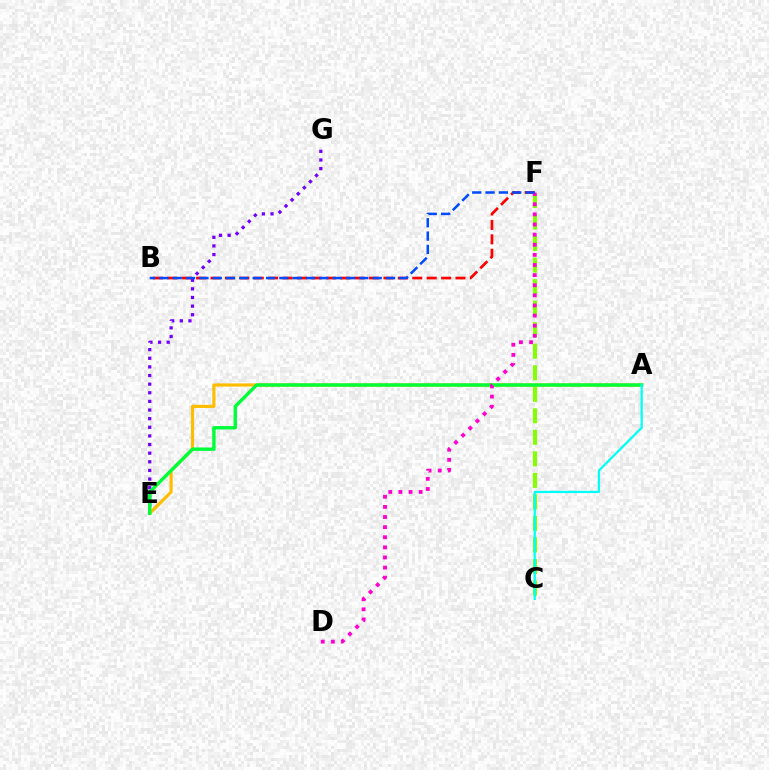{('C', 'F'): [{'color': '#84ff00', 'line_style': 'dashed', 'thickness': 2.92}], ('E', 'G'): [{'color': '#7200ff', 'line_style': 'dotted', 'thickness': 2.34}], ('A', 'E'): [{'color': '#ffbd00', 'line_style': 'solid', 'thickness': 2.27}, {'color': '#00ff39', 'line_style': 'solid', 'thickness': 2.45}], ('B', 'F'): [{'color': '#ff0000', 'line_style': 'dashed', 'thickness': 1.96}, {'color': '#004bff', 'line_style': 'dashed', 'thickness': 1.81}], ('D', 'F'): [{'color': '#ff00cf', 'line_style': 'dotted', 'thickness': 2.75}], ('A', 'C'): [{'color': '#00fff6', 'line_style': 'solid', 'thickness': 1.61}]}